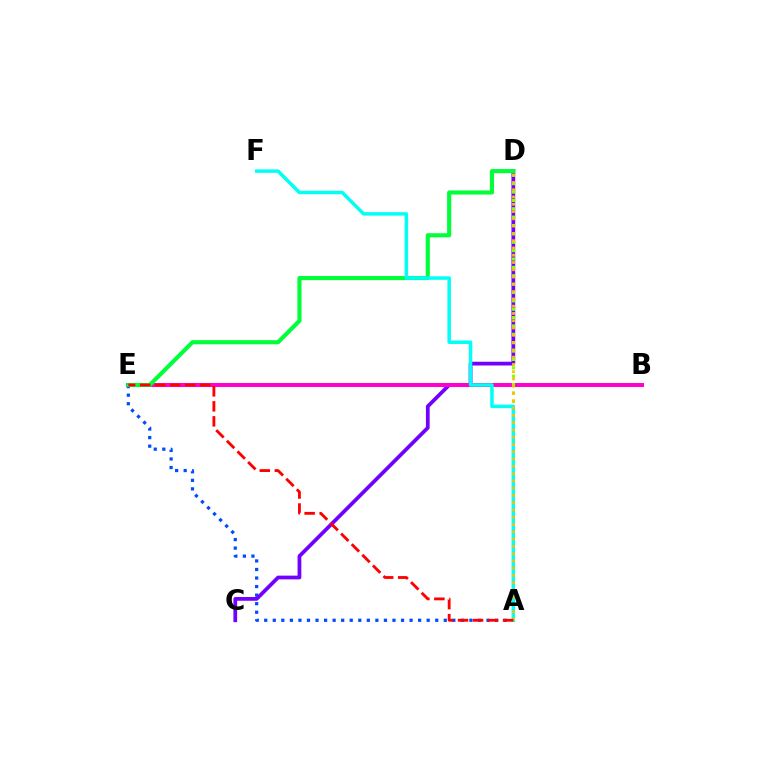{('A', 'E'): [{'color': '#004bff', 'line_style': 'dotted', 'thickness': 2.32}, {'color': '#ff0000', 'line_style': 'dashed', 'thickness': 2.04}], ('C', 'D'): [{'color': '#7200ff', 'line_style': 'solid', 'thickness': 2.7}], ('B', 'E'): [{'color': '#ff00cf', 'line_style': 'solid', 'thickness': 2.86}], ('D', 'E'): [{'color': '#00ff39', 'line_style': 'solid', 'thickness': 2.97}], ('A', 'D'): [{'color': '#84ff00', 'line_style': 'dotted', 'thickness': 2.27}, {'color': '#ffbd00', 'line_style': 'dotted', 'thickness': 1.98}], ('A', 'F'): [{'color': '#00fff6', 'line_style': 'solid', 'thickness': 2.51}]}